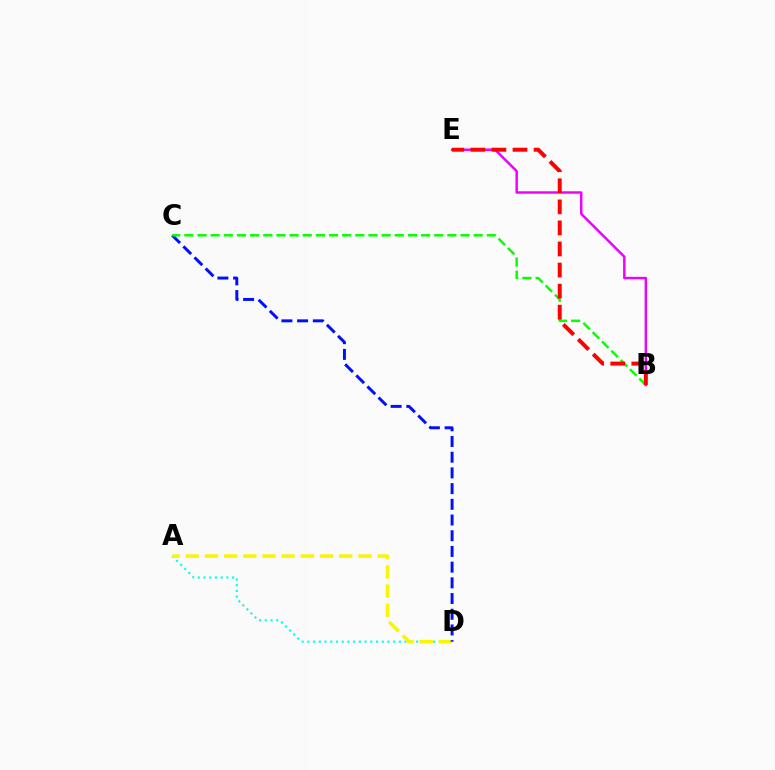{('A', 'D'): [{'color': '#00fff6', 'line_style': 'dotted', 'thickness': 1.55}, {'color': '#fcf500', 'line_style': 'dashed', 'thickness': 2.61}], ('B', 'E'): [{'color': '#ee00ff', 'line_style': 'solid', 'thickness': 1.77}, {'color': '#ff0000', 'line_style': 'dashed', 'thickness': 2.86}], ('C', 'D'): [{'color': '#0010ff', 'line_style': 'dashed', 'thickness': 2.13}], ('B', 'C'): [{'color': '#08ff00', 'line_style': 'dashed', 'thickness': 1.79}]}